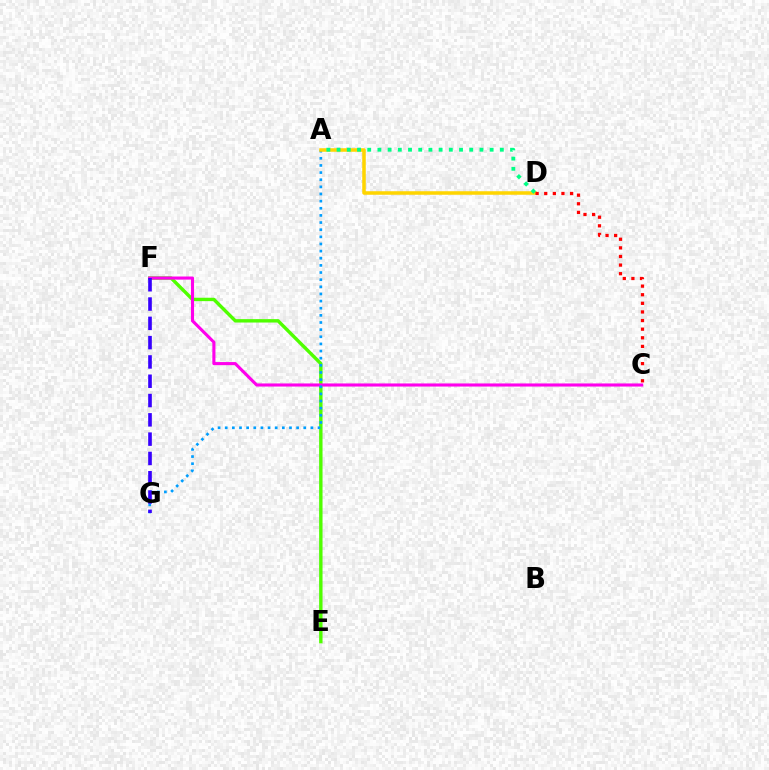{('E', 'F'): [{'color': '#4fff00', 'line_style': 'solid', 'thickness': 2.45}], ('C', 'F'): [{'color': '#ff00ed', 'line_style': 'solid', 'thickness': 2.23}], ('A', 'G'): [{'color': '#009eff', 'line_style': 'dotted', 'thickness': 1.94}], ('F', 'G'): [{'color': '#3700ff', 'line_style': 'dashed', 'thickness': 2.62}], ('A', 'D'): [{'color': '#ffd500', 'line_style': 'solid', 'thickness': 2.54}, {'color': '#00ff86', 'line_style': 'dotted', 'thickness': 2.77}], ('C', 'D'): [{'color': '#ff0000', 'line_style': 'dotted', 'thickness': 2.34}]}